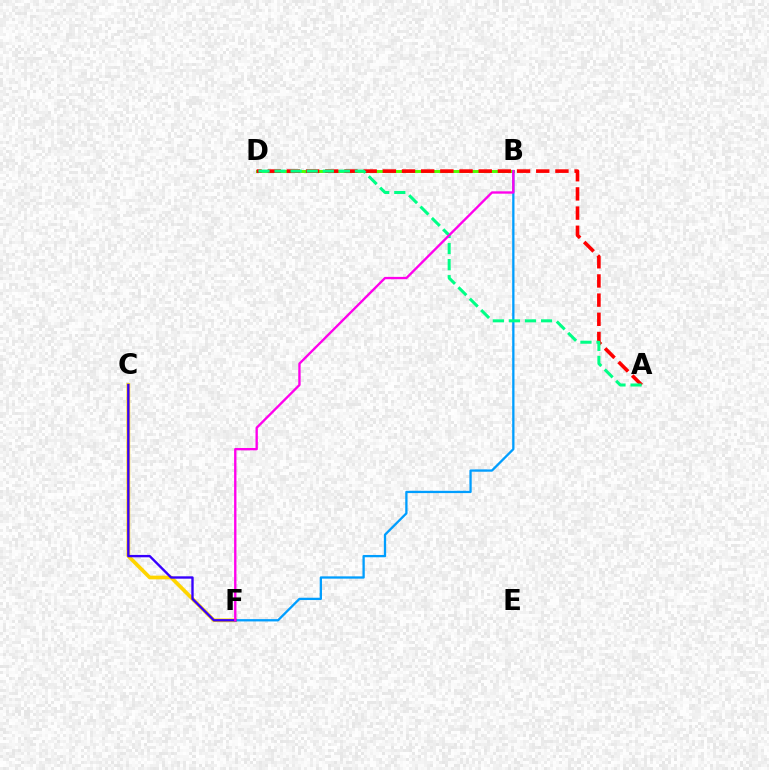{('C', 'F'): [{'color': '#ffd500', 'line_style': 'solid', 'thickness': 2.67}, {'color': '#3700ff', 'line_style': 'solid', 'thickness': 1.71}], ('B', 'D'): [{'color': '#4fff00', 'line_style': 'solid', 'thickness': 2.12}], ('B', 'F'): [{'color': '#009eff', 'line_style': 'solid', 'thickness': 1.66}, {'color': '#ff00ed', 'line_style': 'solid', 'thickness': 1.69}], ('A', 'D'): [{'color': '#ff0000', 'line_style': 'dashed', 'thickness': 2.61}, {'color': '#00ff86', 'line_style': 'dashed', 'thickness': 2.18}]}